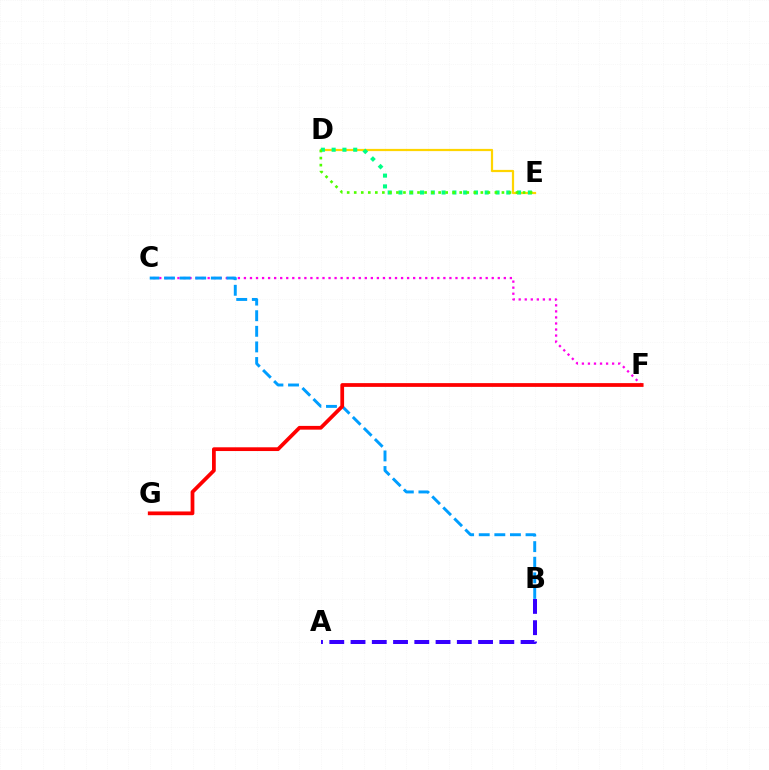{('C', 'F'): [{'color': '#ff00ed', 'line_style': 'dotted', 'thickness': 1.64}], ('B', 'C'): [{'color': '#009eff', 'line_style': 'dashed', 'thickness': 2.12}], ('A', 'B'): [{'color': '#3700ff', 'line_style': 'dashed', 'thickness': 2.89}], ('D', 'E'): [{'color': '#ffd500', 'line_style': 'solid', 'thickness': 1.6}, {'color': '#00ff86', 'line_style': 'dotted', 'thickness': 2.93}, {'color': '#4fff00', 'line_style': 'dotted', 'thickness': 1.91}], ('F', 'G'): [{'color': '#ff0000', 'line_style': 'solid', 'thickness': 2.7}]}